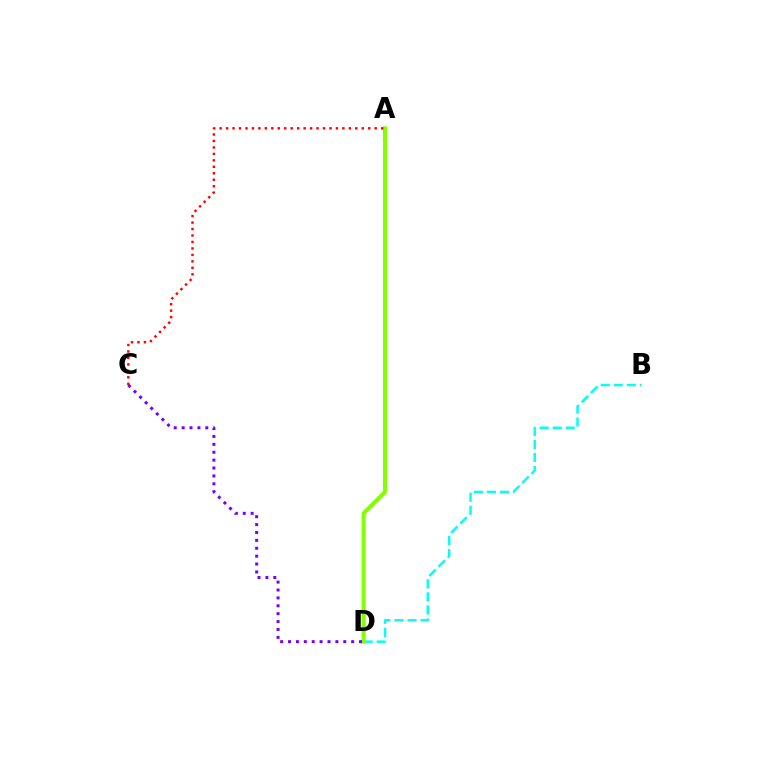{('B', 'D'): [{'color': '#00fff6', 'line_style': 'dashed', 'thickness': 1.77}], ('A', 'D'): [{'color': '#84ff00', 'line_style': 'solid', 'thickness': 2.91}], ('C', 'D'): [{'color': '#7200ff', 'line_style': 'dotted', 'thickness': 2.14}], ('A', 'C'): [{'color': '#ff0000', 'line_style': 'dotted', 'thickness': 1.76}]}